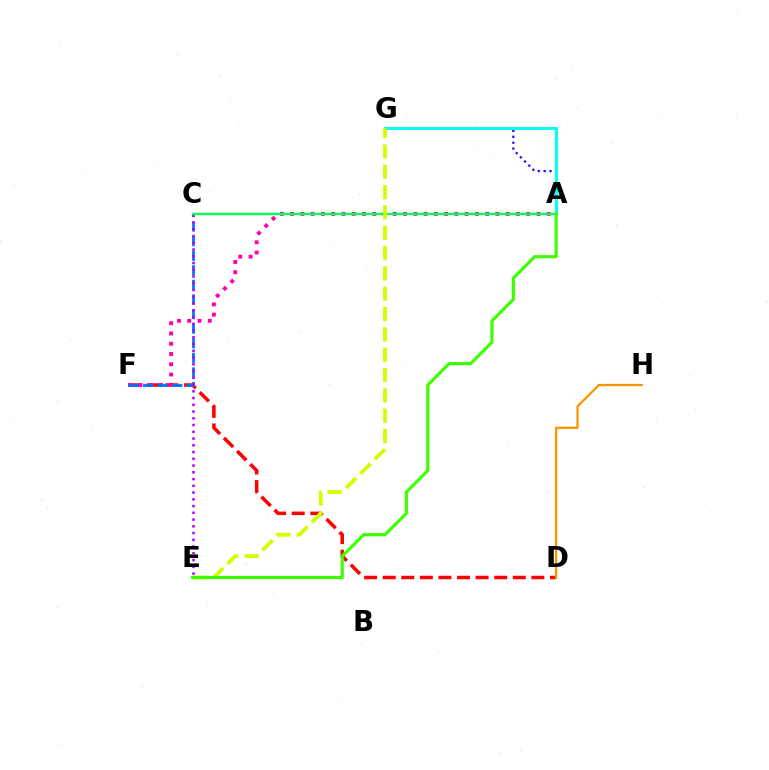{('D', 'F'): [{'color': '#ff0000', 'line_style': 'dashed', 'thickness': 2.52}], ('A', 'F'): [{'color': '#ff00ac', 'line_style': 'dotted', 'thickness': 2.79}], ('C', 'F'): [{'color': '#0074ff', 'line_style': 'dashed', 'thickness': 1.98}], ('A', 'G'): [{'color': '#2500ff', 'line_style': 'dotted', 'thickness': 1.6}, {'color': '#00fff6', 'line_style': 'solid', 'thickness': 2.18}], ('C', 'E'): [{'color': '#b900ff', 'line_style': 'dotted', 'thickness': 1.83}], ('A', 'C'): [{'color': '#00ff5c', 'line_style': 'solid', 'thickness': 1.76}], ('E', 'G'): [{'color': '#d1ff00', 'line_style': 'dashed', 'thickness': 2.76}], ('D', 'H'): [{'color': '#ff9400', 'line_style': 'solid', 'thickness': 1.63}], ('A', 'E'): [{'color': '#3dff00', 'line_style': 'solid', 'thickness': 2.27}]}